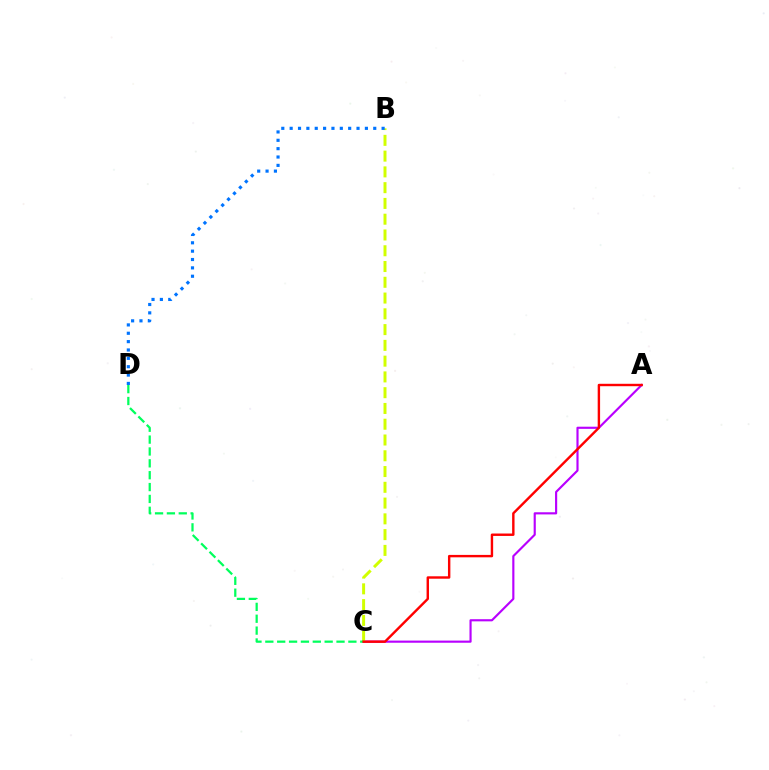{('A', 'C'): [{'color': '#b900ff', 'line_style': 'solid', 'thickness': 1.55}, {'color': '#ff0000', 'line_style': 'solid', 'thickness': 1.74}], ('B', 'C'): [{'color': '#d1ff00', 'line_style': 'dashed', 'thickness': 2.14}], ('C', 'D'): [{'color': '#00ff5c', 'line_style': 'dashed', 'thickness': 1.61}], ('B', 'D'): [{'color': '#0074ff', 'line_style': 'dotted', 'thickness': 2.27}]}